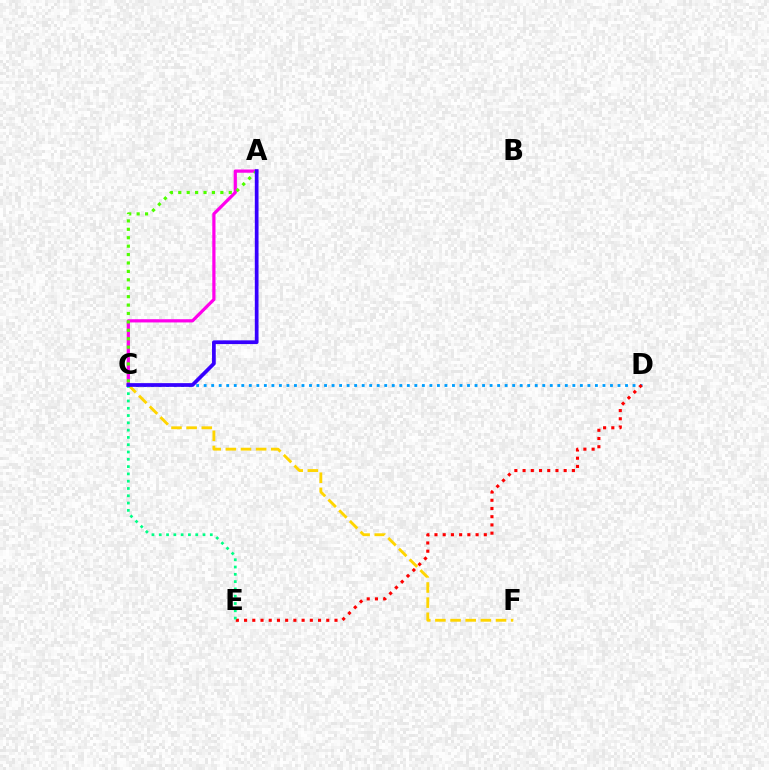{('C', 'D'): [{'color': '#009eff', 'line_style': 'dotted', 'thickness': 2.04}], ('D', 'E'): [{'color': '#ff0000', 'line_style': 'dotted', 'thickness': 2.23}], ('C', 'F'): [{'color': '#ffd500', 'line_style': 'dashed', 'thickness': 2.06}], ('A', 'C'): [{'color': '#ff00ed', 'line_style': 'solid', 'thickness': 2.31}, {'color': '#4fff00', 'line_style': 'dotted', 'thickness': 2.29}, {'color': '#3700ff', 'line_style': 'solid', 'thickness': 2.68}], ('C', 'E'): [{'color': '#00ff86', 'line_style': 'dotted', 'thickness': 1.98}]}